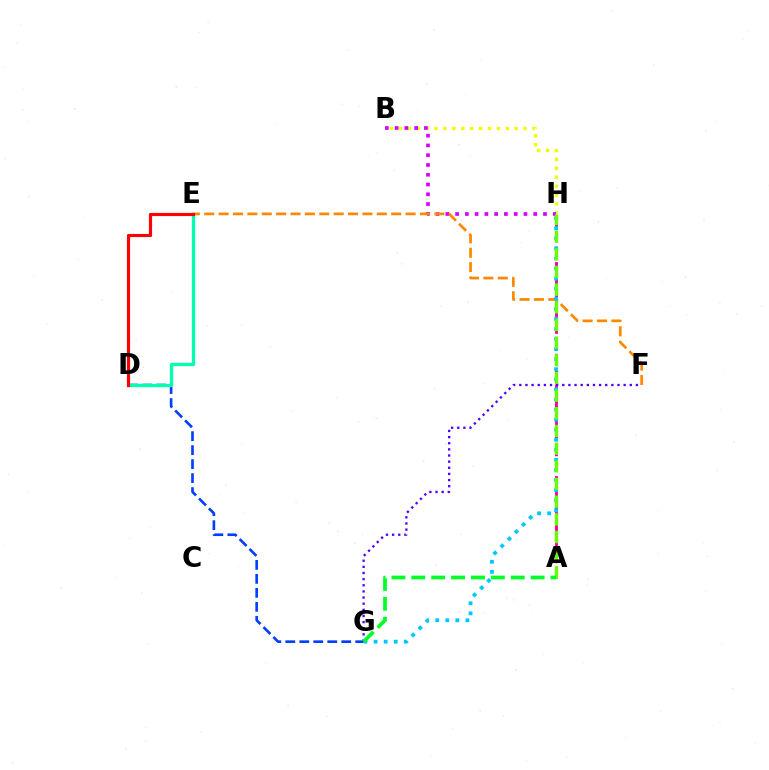{('A', 'H'): [{'color': '#ff00a0', 'line_style': 'dashed', 'thickness': 2.08}, {'color': '#66ff00', 'line_style': 'dashed', 'thickness': 2.4}], ('D', 'G'): [{'color': '#003fff', 'line_style': 'dashed', 'thickness': 1.9}], ('B', 'H'): [{'color': '#eeff00', 'line_style': 'dotted', 'thickness': 2.42}, {'color': '#d600ff', 'line_style': 'dotted', 'thickness': 2.65}], ('E', 'F'): [{'color': '#ff8800', 'line_style': 'dashed', 'thickness': 1.95}], ('D', 'E'): [{'color': '#00ffaf', 'line_style': 'solid', 'thickness': 2.36}, {'color': '#ff0000', 'line_style': 'solid', 'thickness': 2.27}], ('G', 'H'): [{'color': '#00c7ff', 'line_style': 'dotted', 'thickness': 2.74}], ('F', 'G'): [{'color': '#4f00ff', 'line_style': 'dotted', 'thickness': 1.67}], ('A', 'G'): [{'color': '#00ff27', 'line_style': 'dashed', 'thickness': 2.7}]}